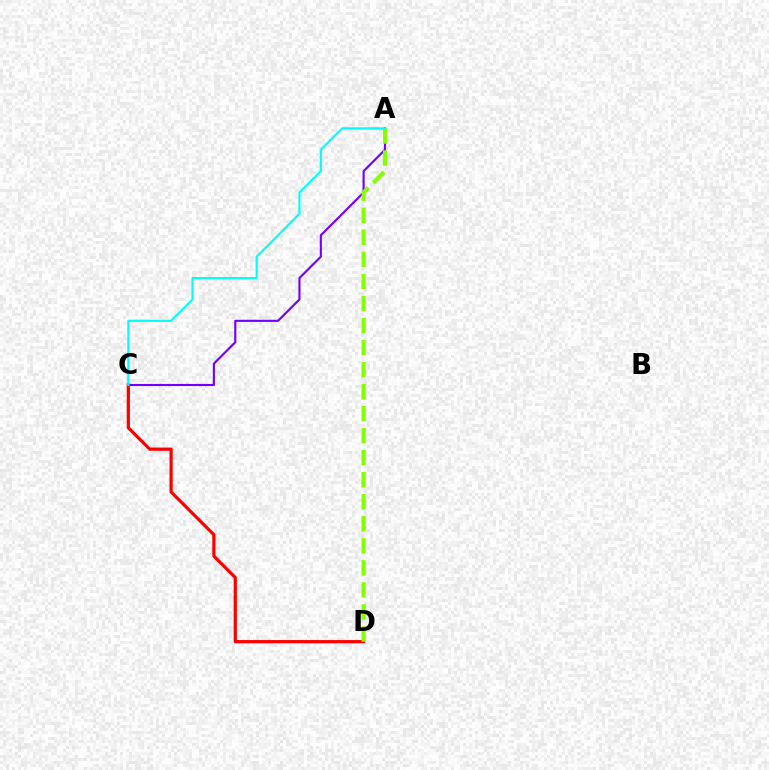{('A', 'C'): [{'color': '#7200ff', 'line_style': 'solid', 'thickness': 1.53}, {'color': '#00fff6', 'line_style': 'solid', 'thickness': 1.54}], ('C', 'D'): [{'color': '#ff0000', 'line_style': 'solid', 'thickness': 2.32}], ('A', 'D'): [{'color': '#84ff00', 'line_style': 'dashed', 'thickness': 2.99}]}